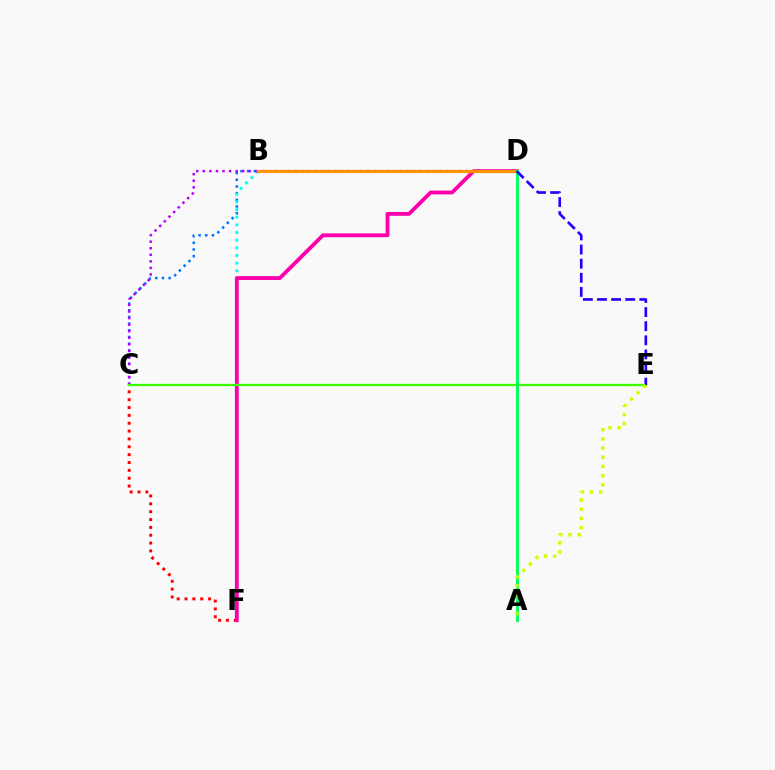{('B', 'C'): [{'color': '#0074ff', 'line_style': 'dotted', 'thickness': 1.81}], ('C', 'F'): [{'color': '#ff0000', 'line_style': 'dotted', 'thickness': 2.13}], ('B', 'F'): [{'color': '#00fff6', 'line_style': 'dotted', 'thickness': 2.08}], ('D', 'F'): [{'color': '#ff00ac', 'line_style': 'solid', 'thickness': 2.75}], ('C', 'D'): [{'color': '#b900ff', 'line_style': 'dotted', 'thickness': 1.78}], ('C', 'E'): [{'color': '#3dff00', 'line_style': 'solid', 'thickness': 1.64}], ('B', 'D'): [{'color': '#ff9400', 'line_style': 'solid', 'thickness': 2.27}], ('A', 'D'): [{'color': '#00ff5c', 'line_style': 'solid', 'thickness': 2.08}], ('D', 'E'): [{'color': '#2500ff', 'line_style': 'dashed', 'thickness': 1.92}], ('A', 'E'): [{'color': '#d1ff00', 'line_style': 'dotted', 'thickness': 2.5}]}